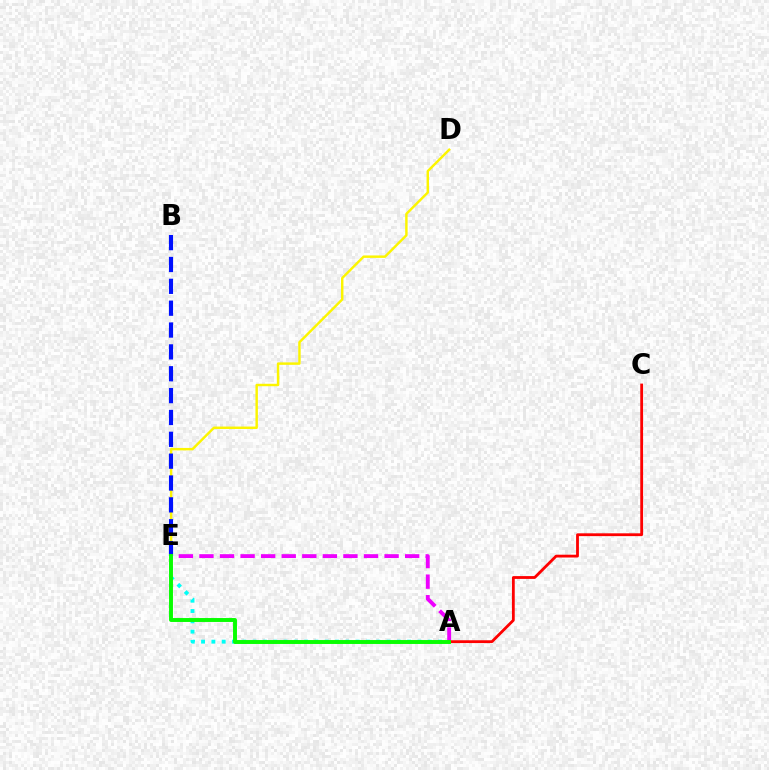{('A', 'E'): [{'color': '#00fff6', 'line_style': 'dotted', 'thickness': 2.8}, {'color': '#ee00ff', 'line_style': 'dashed', 'thickness': 2.79}, {'color': '#08ff00', 'line_style': 'solid', 'thickness': 2.82}], ('D', 'E'): [{'color': '#fcf500', 'line_style': 'solid', 'thickness': 1.76}], ('A', 'C'): [{'color': '#ff0000', 'line_style': 'solid', 'thickness': 2.02}], ('B', 'E'): [{'color': '#0010ff', 'line_style': 'dashed', 'thickness': 2.97}]}